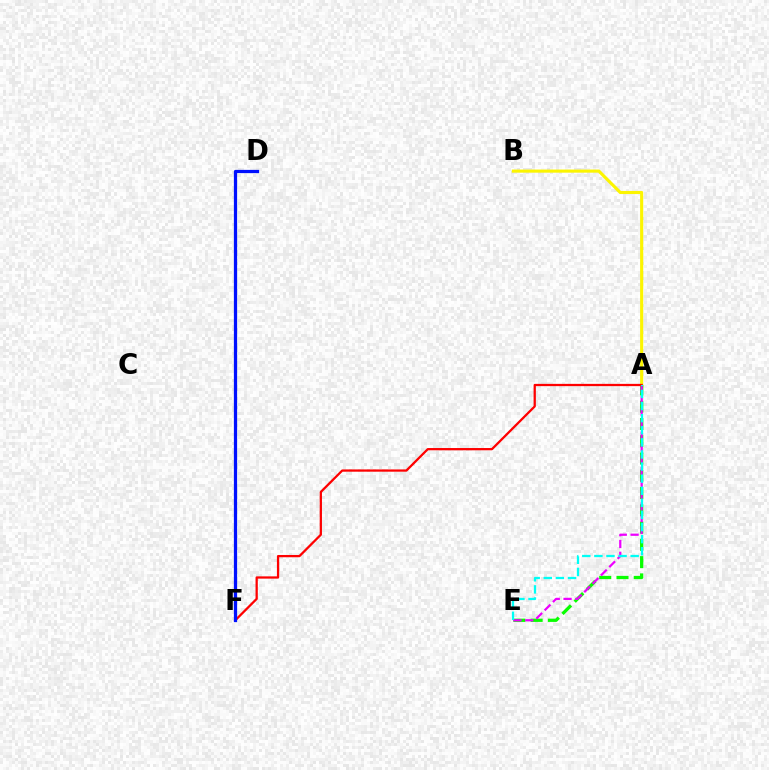{('A', 'B'): [{'color': '#fcf500', 'line_style': 'solid', 'thickness': 2.25}], ('A', 'E'): [{'color': '#08ff00', 'line_style': 'dashed', 'thickness': 2.35}, {'color': '#ee00ff', 'line_style': 'dashed', 'thickness': 1.6}, {'color': '#00fff6', 'line_style': 'dashed', 'thickness': 1.64}], ('A', 'F'): [{'color': '#ff0000', 'line_style': 'solid', 'thickness': 1.63}], ('D', 'F'): [{'color': '#0010ff', 'line_style': 'solid', 'thickness': 2.34}]}